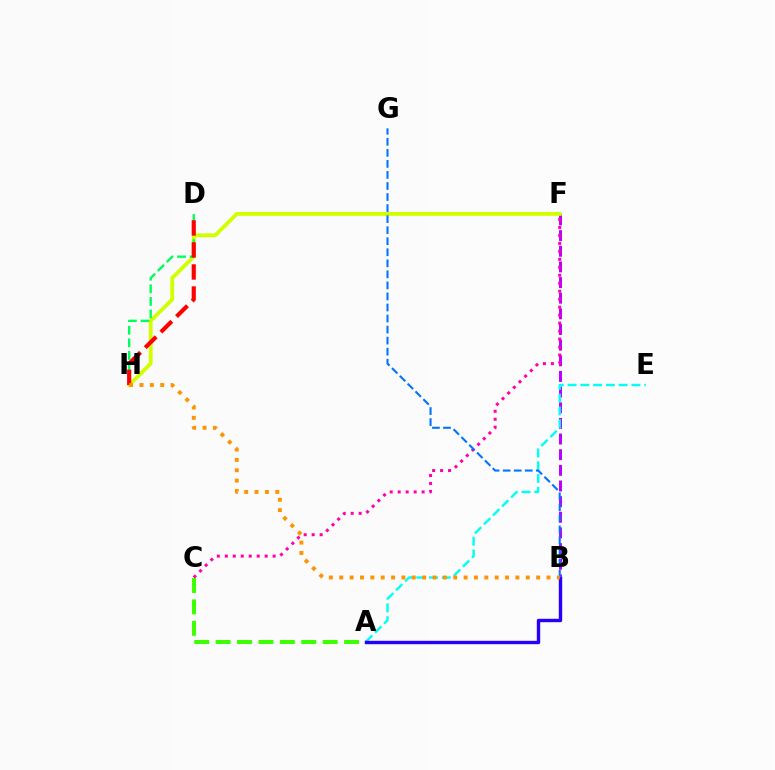{('B', 'F'): [{'color': '#b900ff', 'line_style': 'dashed', 'thickness': 2.13}], ('A', 'E'): [{'color': '#00fff6', 'line_style': 'dashed', 'thickness': 1.73}], ('C', 'F'): [{'color': '#ff00ac', 'line_style': 'dotted', 'thickness': 2.17}], ('A', 'C'): [{'color': '#3dff00', 'line_style': 'dashed', 'thickness': 2.91}], ('A', 'B'): [{'color': '#2500ff', 'line_style': 'solid', 'thickness': 2.44}], ('F', 'H'): [{'color': '#d1ff00', 'line_style': 'solid', 'thickness': 2.76}], ('D', 'H'): [{'color': '#00ff5c', 'line_style': 'dashed', 'thickness': 1.71}, {'color': '#ff0000', 'line_style': 'dashed', 'thickness': 2.99}], ('B', 'G'): [{'color': '#0074ff', 'line_style': 'dashed', 'thickness': 1.5}], ('B', 'H'): [{'color': '#ff9400', 'line_style': 'dotted', 'thickness': 2.82}]}